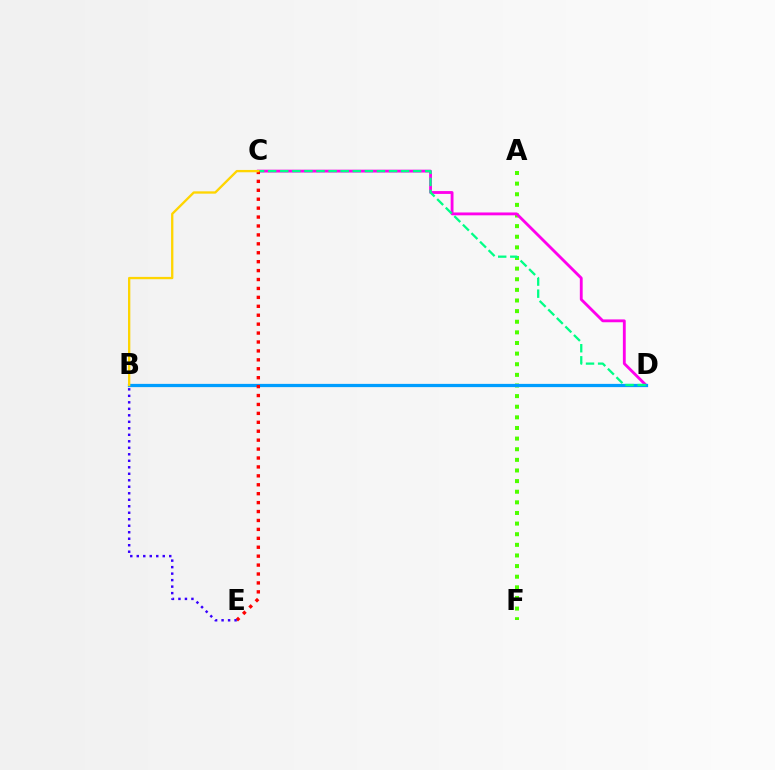{('A', 'F'): [{'color': '#4fff00', 'line_style': 'dotted', 'thickness': 2.89}], ('C', 'D'): [{'color': '#ff00ed', 'line_style': 'solid', 'thickness': 2.05}, {'color': '#00ff86', 'line_style': 'dashed', 'thickness': 1.64}], ('B', 'D'): [{'color': '#009eff', 'line_style': 'solid', 'thickness': 2.33}], ('C', 'E'): [{'color': '#ff0000', 'line_style': 'dotted', 'thickness': 2.42}], ('B', 'C'): [{'color': '#ffd500', 'line_style': 'solid', 'thickness': 1.67}], ('B', 'E'): [{'color': '#3700ff', 'line_style': 'dotted', 'thickness': 1.76}]}